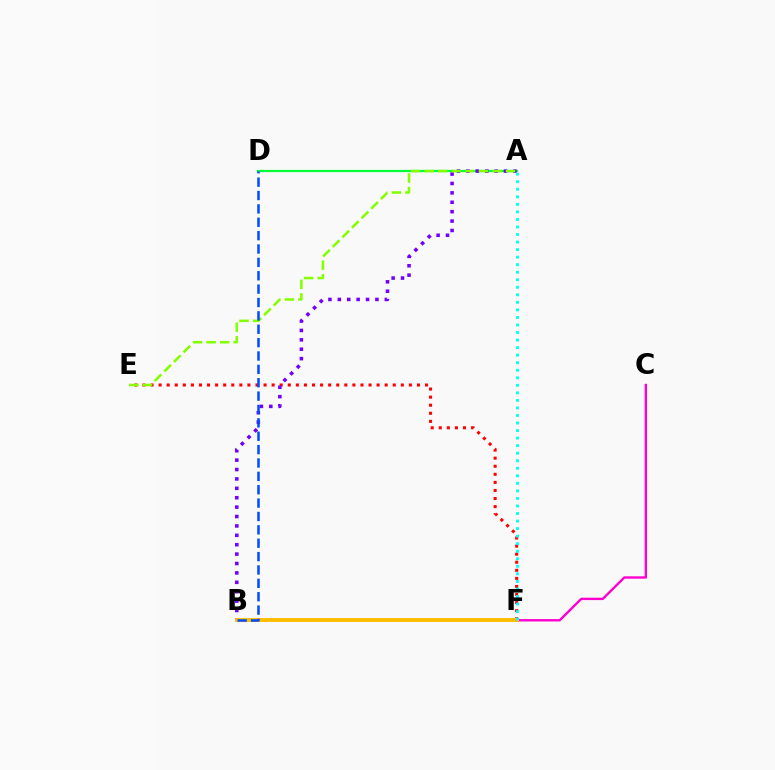{('A', 'D'): [{'color': '#00ff39', 'line_style': 'solid', 'thickness': 1.62}], ('E', 'F'): [{'color': '#ff0000', 'line_style': 'dotted', 'thickness': 2.19}], ('A', 'B'): [{'color': '#7200ff', 'line_style': 'dotted', 'thickness': 2.55}], ('A', 'E'): [{'color': '#84ff00', 'line_style': 'dashed', 'thickness': 1.84}], ('C', 'F'): [{'color': '#ff00cf', 'line_style': 'solid', 'thickness': 1.72}], ('B', 'F'): [{'color': '#ffbd00', 'line_style': 'solid', 'thickness': 2.79}], ('A', 'F'): [{'color': '#00fff6', 'line_style': 'dotted', 'thickness': 2.05}], ('B', 'D'): [{'color': '#004bff', 'line_style': 'dashed', 'thickness': 1.82}]}